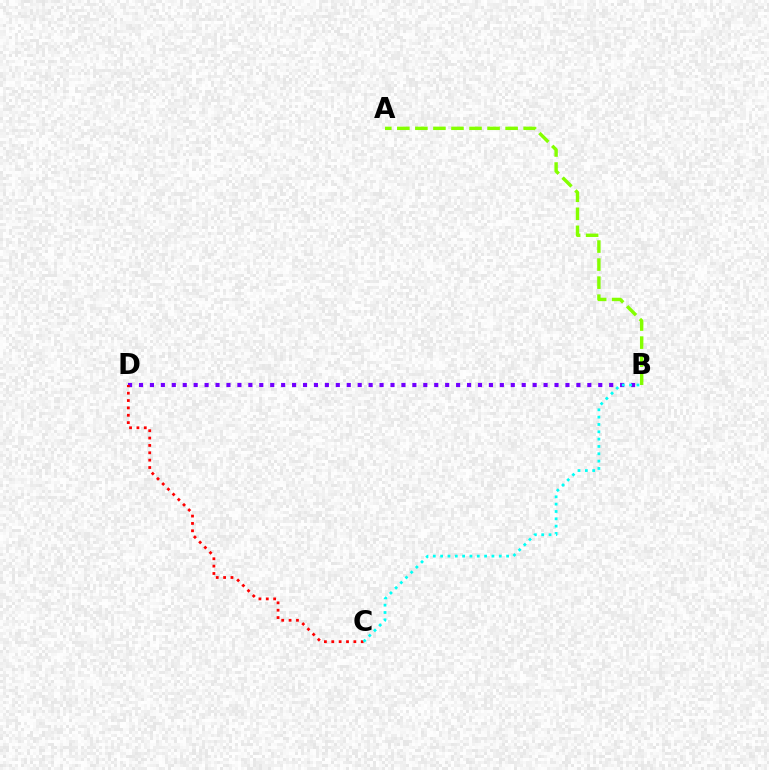{('A', 'B'): [{'color': '#84ff00', 'line_style': 'dashed', 'thickness': 2.45}], ('B', 'D'): [{'color': '#7200ff', 'line_style': 'dotted', 'thickness': 2.97}], ('C', 'D'): [{'color': '#ff0000', 'line_style': 'dotted', 'thickness': 2.0}], ('B', 'C'): [{'color': '#00fff6', 'line_style': 'dotted', 'thickness': 1.99}]}